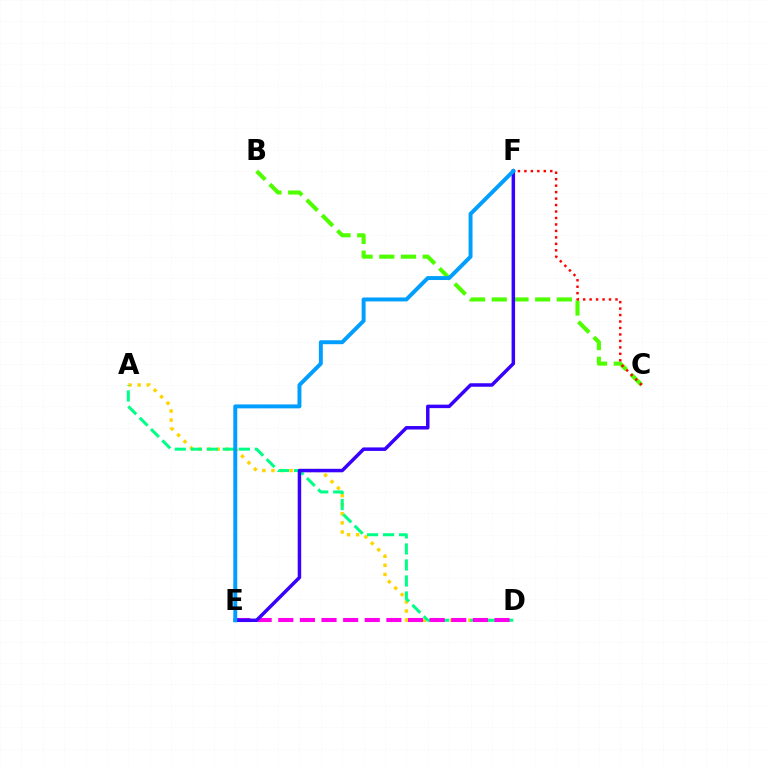{('B', 'C'): [{'color': '#4fff00', 'line_style': 'dashed', 'thickness': 2.95}], ('A', 'D'): [{'color': '#ffd500', 'line_style': 'dotted', 'thickness': 2.47}, {'color': '#00ff86', 'line_style': 'dashed', 'thickness': 2.18}], ('D', 'E'): [{'color': '#ff00ed', 'line_style': 'dashed', 'thickness': 2.94}], ('C', 'F'): [{'color': '#ff0000', 'line_style': 'dotted', 'thickness': 1.76}], ('E', 'F'): [{'color': '#3700ff', 'line_style': 'solid', 'thickness': 2.51}, {'color': '#009eff', 'line_style': 'solid', 'thickness': 2.84}]}